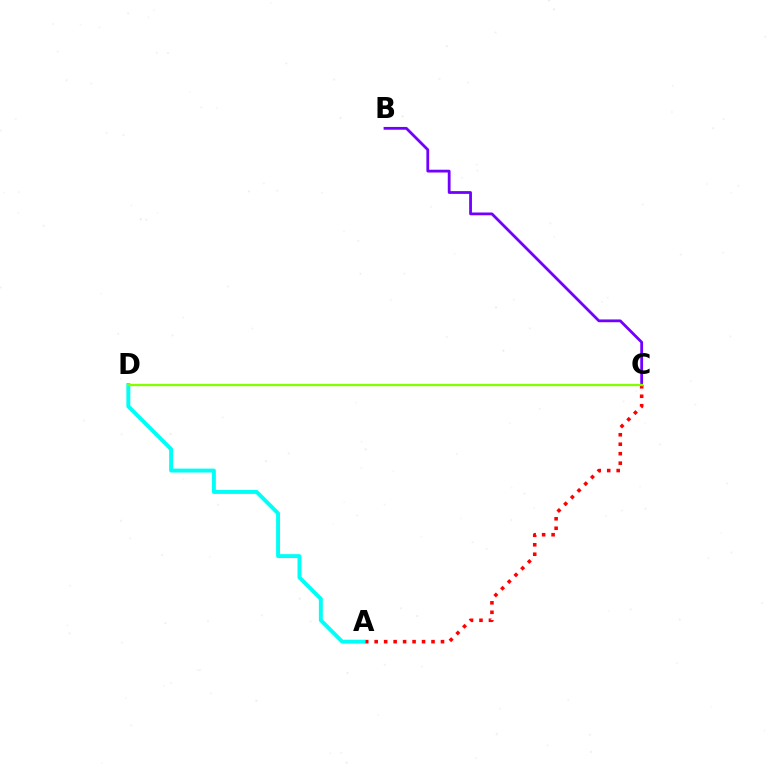{('B', 'C'): [{'color': '#7200ff', 'line_style': 'solid', 'thickness': 2.0}], ('A', 'C'): [{'color': '#ff0000', 'line_style': 'dotted', 'thickness': 2.57}], ('A', 'D'): [{'color': '#00fff6', 'line_style': 'solid', 'thickness': 2.82}], ('C', 'D'): [{'color': '#84ff00', 'line_style': 'solid', 'thickness': 1.66}]}